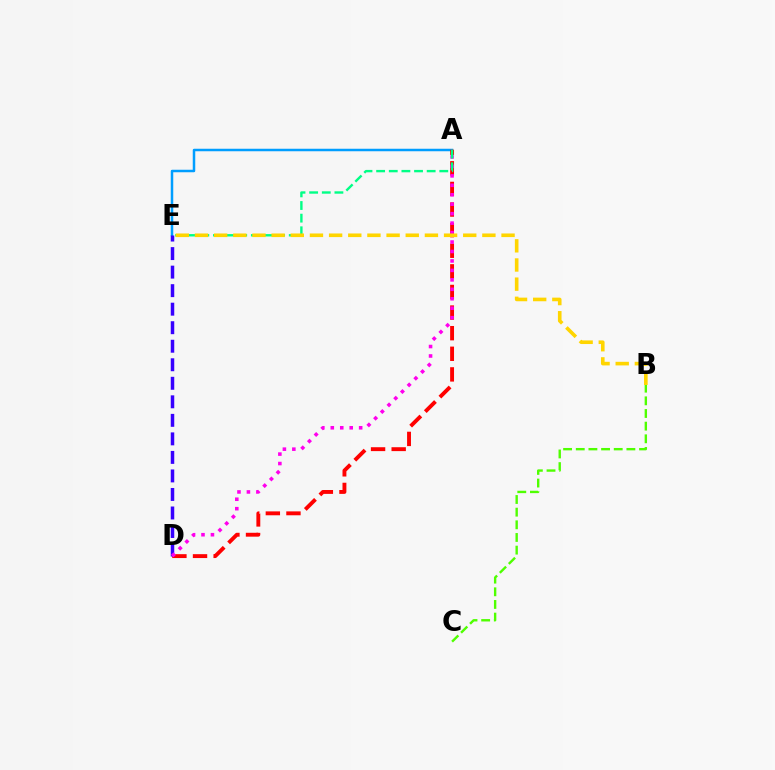{('A', 'E'): [{'color': '#009eff', 'line_style': 'solid', 'thickness': 1.8}, {'color': '#00ff86', 'line_style': 'dashed', 'thickness': 1.72}], ('A', 'D'): [{'color': '#ff0000', 'line_style': 'dashed', 'thickness': 2.8}, {'color': '#ff00ed', 'line_style': 'dotted', 'thickness': 2.57}], ('D', 'E'): [{'color': '#3700ff', 'line_style': 'dashed', 'thickness': 2.52}], ('B', 'C'): [{'color': '#4fff00', 'line_style': 'dashed', 'thickness': 1.72}], ('B', 'E'): [{'color': '#ffd500', 'line_style': 'dashed', 'thickness': 2.6}]}